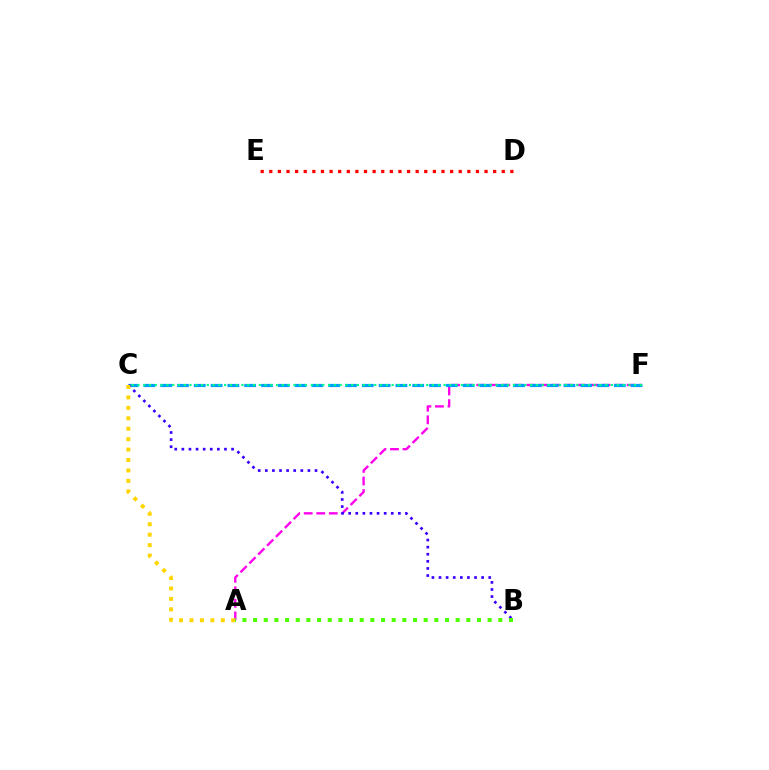{('A', 'F'): [{'color': '#ff00ed', 'line_style': 'dashed', 'thickness': 1.7}], ('D', 'E'): [{'color': '#ff0000', 'line_style': 'dotted', 'thickness': 2.34}], ('C', 'F'): [{'color': '#009eff', 'line_style': 'dashed', 'thickness': 2.28}, {'color': '#00ff86', 'line_style': 'dotted', 'thickness': 1.57}], ('B', 'C'): [{'color': '#3700ff', 'line_style': 'dotted', 'thickness': 1.93}], ('A', 'C'): [{'color': '#ffd500', 'line_style': 'dotted', 'thickness': 2.84}], ('A', 'B'): [{'color': '#4fff00', 'line_style': 'dotted', 'thickness': 2.9}]}